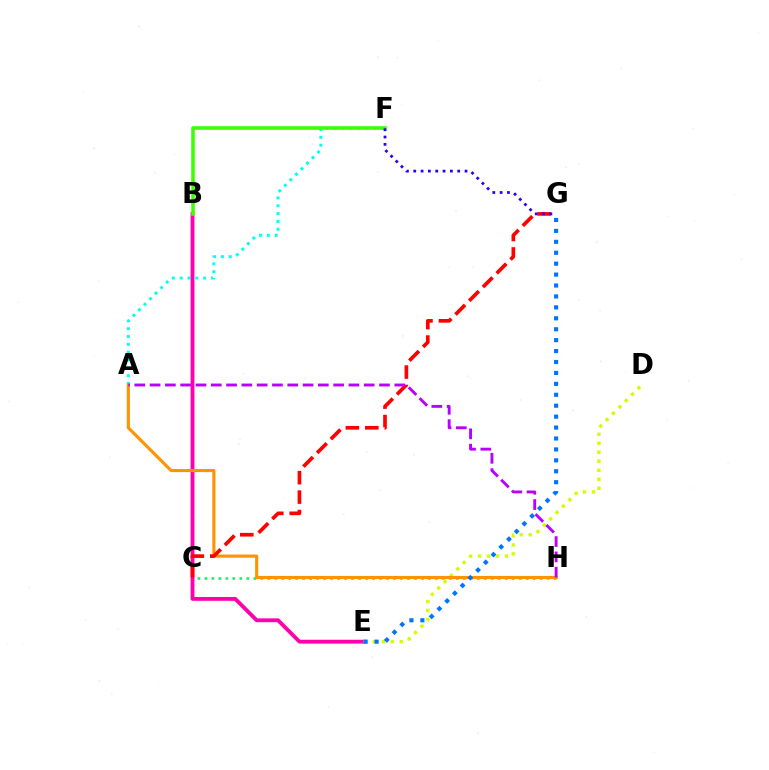{('A', 'F'): [{'color': '#00fff6', 'line_style': 'dotted', 'thickness': 2.13}], ('C', 'H'): [{'color': '#00ff5c', 'line_style': 'dotted', 'thickness': 1.9}], ('B', 'E'): [{'color': '#ff00ac', 'line_style': 'solid', 'thickness': 2.76}], ('D', 'E'): [{'color': '#d1ff00', 'line_style': 'dotted', 'thickness': 2.45}], ('B', 'F'): [{'color': '#3dff00', 'line_style': 'solid', 'thickness': 2.56}], ('A', 'H'): [{'color': '#ff9400', 'line_style': 'solid', 'thickness': 2.25}, {'color': '#b900ff', 'line_style': 'dashed', 'thickness': 2.08}], ('C', 'G'): [{'color': '#ff0000', 'line_style': 'dashed', 'thickness': 2.64}], ('E', 'G'): [{'color': '#0074ff', 'line_style': 'dotted', 'thickness': 2.97}], ('F', 'G'): [{'color': '#2500ff', 'line_style': 'dotted', 'thickness': 1.99}]}